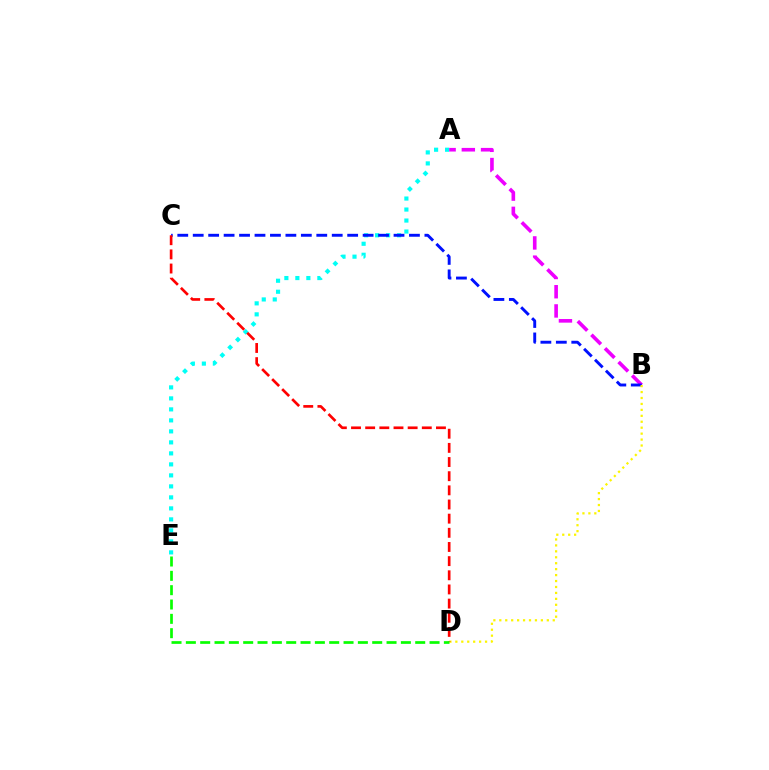{('A', 'E'): [{'color': '#00fff6', 'line_style': 'dotted', 'thickness': 2.99}], ('A', 'B'): [{'color': '#ee00ff', 'line_style': 'dashed', 'thickness': 2.61}], ('B', 'C'): [{'color': '#0010ff', 'line_style': 'dashed', 'thickness': 2.1}], ('B', 'D'): [{'color': '#fcf500', 'line_style': 'dotted', 'thickness': 1.61}], ('C', 'D'): [{'color': '#ff0000', 'line_style': 'dashed', 'thickness': 1.92}], ('D', 'E'): [{'color': '#08ff00', 'line_style': 'dashed', 'thickness': 1.95}]}